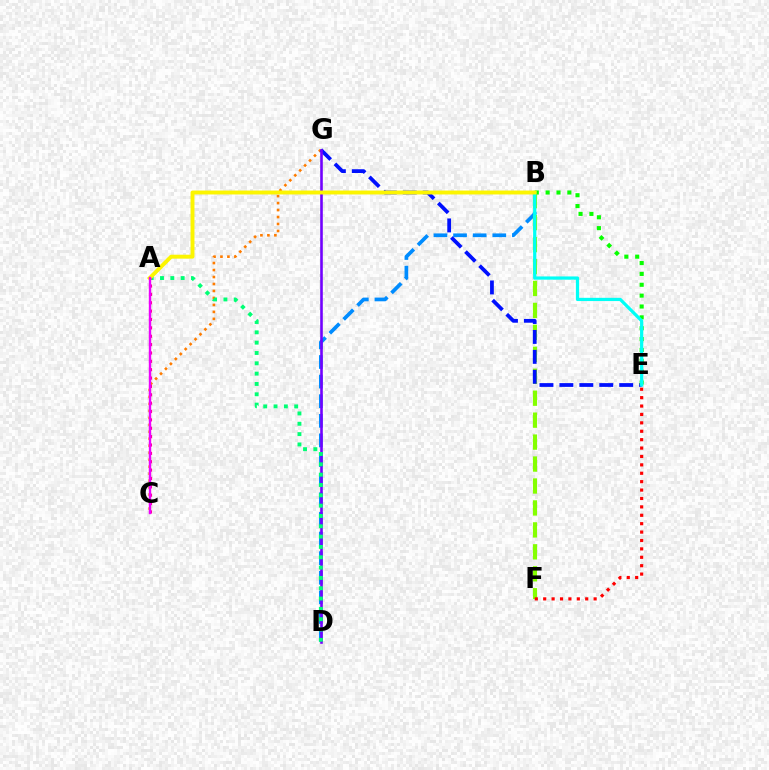{('B', 'D'): [{'color': '#008cff', 'line_style': 'dashed', 'thickness': 2.66}], ('B', 'F'): [{'color': '#84ff00', 'line_style': 'dashed', 'thickness': 2.98}], ('C', 'G'): [{'color': '#ff7c00', 'line_style': 'dotted', 'thickness': 1.9}], ('E', 'G'): [{'color': '#0010ff', 'line_style': 'dashed', 'thickness': 2.71}], ('B', 'E'): [{'color': '#08ff00', 'line_style': 'dotted', 'thickness': 2.95}, {'color': '#00fff6', 'line_style': 'solid', 'thickness': 2.33}], ('D', 'G'): [{'color': '#7200ff', 'line_style': 'solid', 'thickness': 1.87}], ('A', 'D'): [{'color': '#00ff74', 'line_style': 'dotted', 'thickness': 2.81}], ('A', 'B'): [{'color': '#fcf500', 'line_style': 'solid', 'thickness': 2.82}], ('E', 'F'): [{'color': '#ff0000', 'line_style': 'dotted', 'thickness': 2.28}], ('A', 'C'): [{'color': '#ff0094', 'line_style': 'dotted', 'thickness': 2.27}, {'color': '#ee00ff', 'line_style': 'solid', 'thickness': 1.7}]}